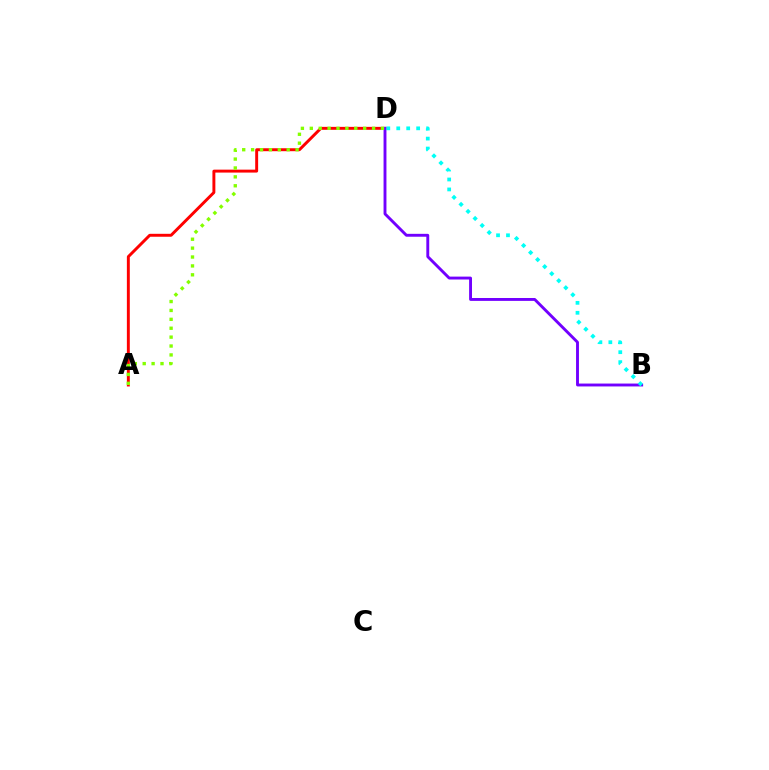{('A', 'D'): [{'color': '#ff0000', 'line_style': 'solid', 'thickness': 2.11}, {'color': '#84ff00', 'line_style': 'dotted', 'thickness': 2.42}], ('B', 'D'): [{'color': '#7200ff', 'line_style': 'solid', 'thickness': 2.08}, {'color': '#00fff6', 'line_style': 'dotted', 'thickness': 2.7}]}